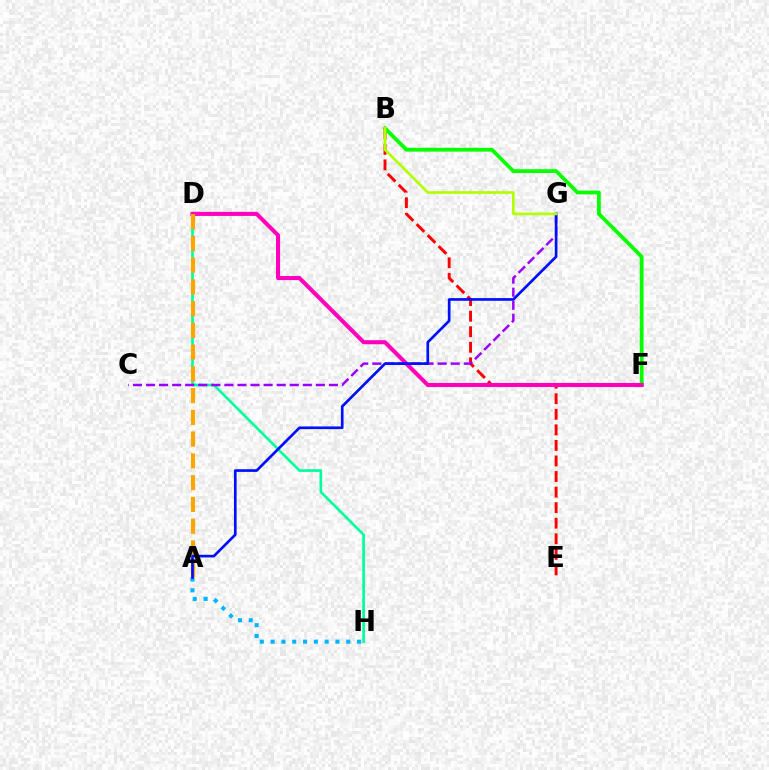{('B', 'E'): [{'color': '#ff0000', 'line_style': 'dashed', 'thickness': 2.11}], ('B', 'F'): [{'color': '#08ff00', 'line_style': 'solid', 'thickness': 2.73}], ('D', 'H'): [{'color': '#00ff9d', 'line_style': 'solid', 'thickness': 1.93}], ('A', 'H'): [{'color': '#00b5ff', 'line_style': 'dotted', 'thickness': 2.94}], ('D', 'F'): [{'color': '#ff00bd', 'line_style': 'solid', 'thickness': 2.93}], ('A', 'D'): [{'color': '#ffa500', 'line_style': 'dashed', 'thickness': 2.96}], ('C', 'G'): [{'color': '#9b00ff', 'line_style': 'dashed', 'thickness': 1.77}], ('A', 'G'): [{'color': '#0010ff', 'line_style': 'solid', 'thickness': 1.93}], ('B', 'G'): [{'color': '#b3ff00', 'line_style': 'solid', 'thickness': 1.95}]}